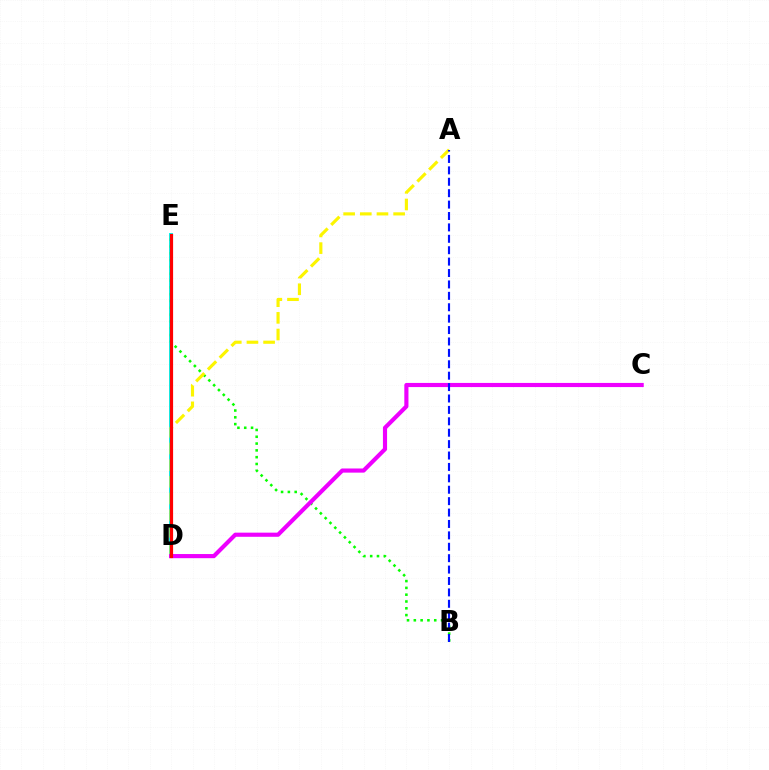{('D', 'E'): [{'color': '#00fff6', 'line_style': 'solid', 'thickness': 2.88}, {'color': '#ff0000', 'line_style': 'solid', 'thickness': 2.3}], ('B', 'E'): [{'color': '#08ff00', 'line_style': 'dotted', 'thickness': 1.85}], ('A', 'D'): [{'color': '#fcf500', 'line_style': 'dashed', 'thickness': 2.26}], ('C', 'D'): [{'color': '#ee00ff', 'line_style': 'solid', 'thickness': 2.98}], ('A', 'B'): [{'color': '#0010ff', 'line_style': 'dashed', 'thickness': 1.55}]}